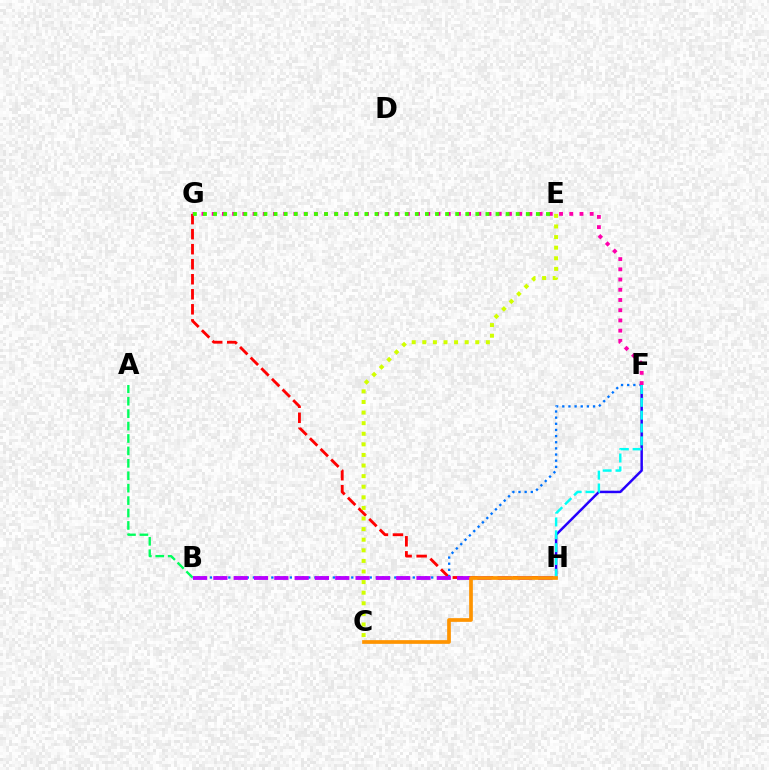{('G', 'H'): [{'color': '#ff0000', 'line_style': 'dashed', 'thickness': 2.04}], ('F', 'H'): [{'color': '#2500ff', 'line_style': 'solid', 'thickness': 1.78}, {'color': '#00fff6', 'line_style': 'dashed', 'thickness': 1.74}], ('B', 'F'): [{'color': '#0074ff', 'line_style': 'dotted', 'thickness': 1.67}], ('F', 'G'): [{'color': '#ff00ac', 'line_style': 'dotted', 'thickness': 2.78}], ('E', 'G'): [{'color': '#3dff00', 'line_style': 'dotted', 'thickness': 2.74}], ('A', 'B'): [{'color': '#00ff5c', 'line_style': 'dashed', 'thickness': 1.69}], ('B', 'H'): [{'color': '#b900ff', 'line_style': 'dashed', 'thickness': 2.76}], ('C', 'H'): [{'color': '#ff9400', 'line_style': 'solid', 'thickness': 2.67}], ('C', 'E'): [{'color': '#d1ff00', 'line_style': 'dotted', 'thickness': 2.88}]}